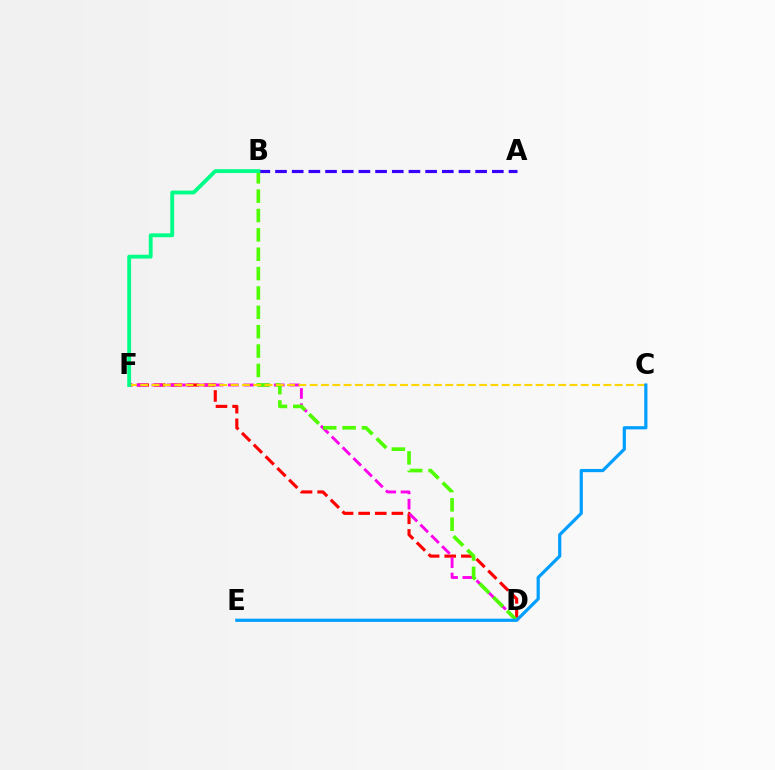{('D', 'F'): [{'color': '#ff0000', 'line_style': 'dashed', 'thickness': 2.26}, {'color': '#ff00ed', 'line_style': 'dashed', 'thickness': 2.08}], ('A', 'B'): [{'color': '#3700ff', 'line_style': 'dashed', 'thickness': 2.27}], ('B', 'D'): [{'color': '#4fff00', 'line_style': 'dashed', 'thickness': 2.63}], ('C', 'F'): [{'color': '#ffd500', 'line_style': 'dashed', 'thickness': 1.53}], ('B', 'F'): [{'color': '#00ff86', 'line_style': 'solid', 'thickness': 2.77}], ('C', 'E'): [{'color': '#009eff', 'line_style': 'solid', 'thickness': 2.3}]}